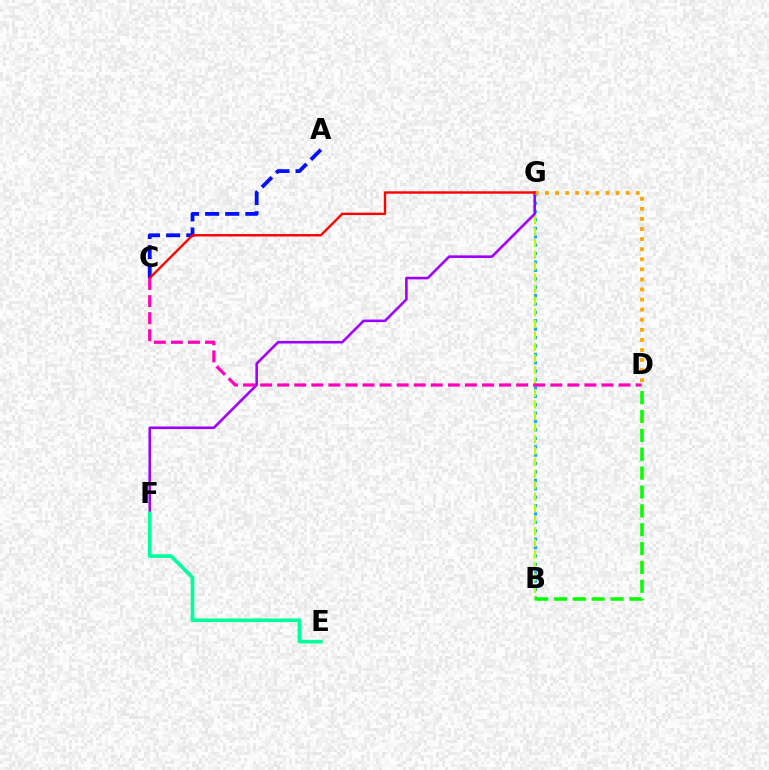{('B', 'G'): [{'color': '#00b5ff', 'line_style': 'dotted', 'thickness': 2.28}, {'color': '#b3ff00', 'line_style': 'dashed', 'thickness': 1.57}], ('F', 'G'): [{'color': '#9b00ff', 'line_style': 'solid', 'thickness': 1.86}], ('A', 'C'): [{'color': '#0010ff', 'line_style': 'dashed', 'thickness': 2.73}], ('E', 'F'): [{'color': '#00ff9d', 'line_style': 'solid', 'thickness': 2.63}], ('D', 'G'): [{'color': '#ffa500', 'line_style': 'dotted', 'thickness': 2.74}], ('C', 'G'): [{'color': '#ff0000', 'line_style': 'solid', 'thickness': 1.72}], ('C', 'D'): [{'color': '#ff00bd', 'line_style': 'dashed', 'thickness': 2.32}], ('B', 'D'): [{'color': '#08ff00', 'line_style': 'dashed', 'thickness': 2.56}]}